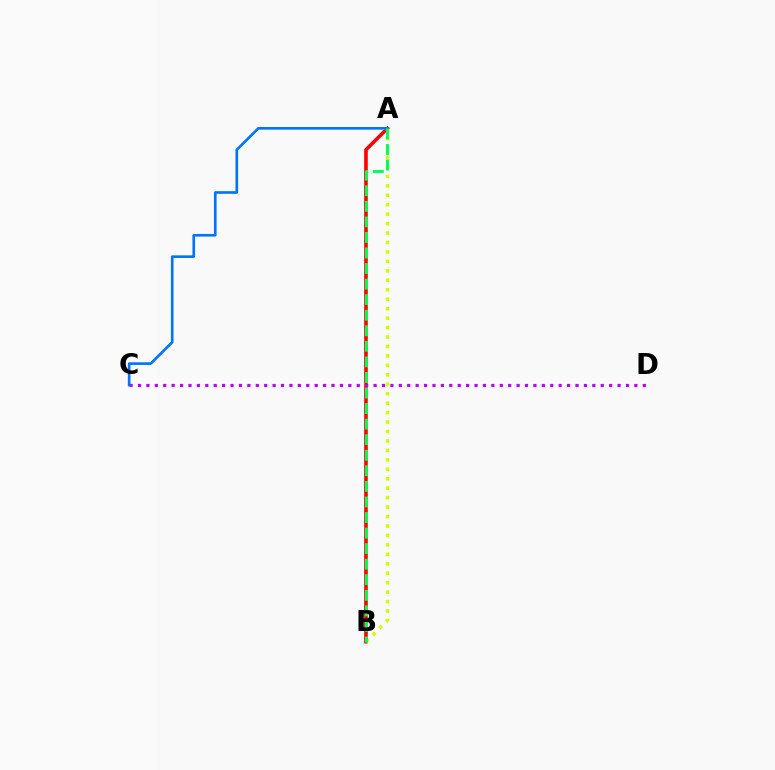{('A', 'B'): [{'color': '#ff0000', 'line_style': 'solid', 'thickness': 2.59}, {'color': '#d1ff00', 'line_style': 'dotted', 'thickness': 2.57}, {'color': '#00ff5c', 'line_style': 'dashed', 'thickness': 2.11}], ('C', 'D'): [{'color': '#b900ff', 'line_style': 'dotted', 'thickness': 2.29}], ('A', 'C'): [{'color': '#0074ff', 'line_style': 'solid', 'thickness': 1.91}]}